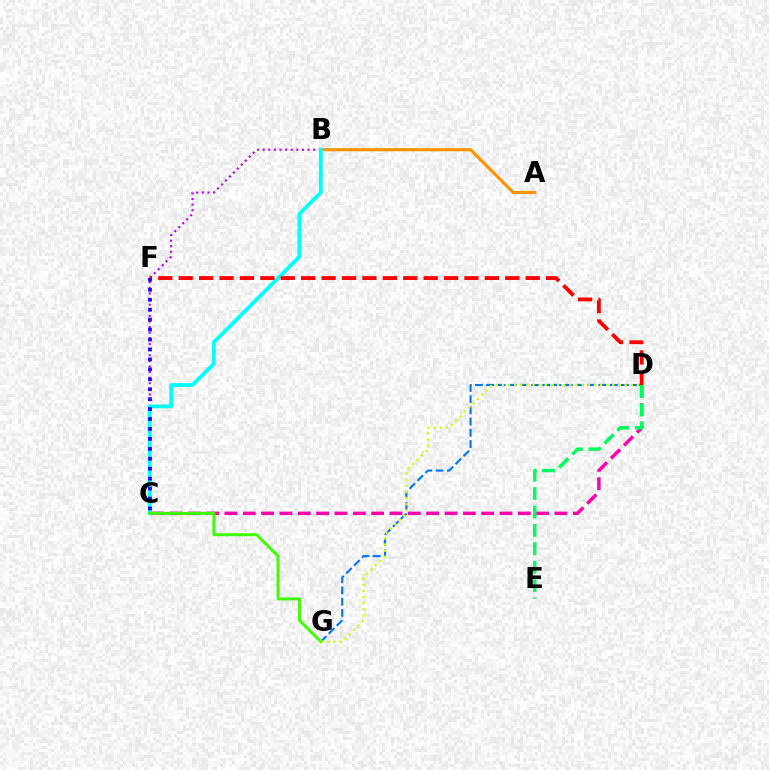{('B', 'C'): [{'color': '#b900ff', 'line_style': 'dotted', 'thickness': 1.52}, {'color': '#00fff6', 'line_style': 'solid', 'thickness': 2.7}], ('A', 'B'): [{'color': '#ff9400', 'line_style': 'solid', 'thickness': 2.28}], ('D', 'G'): [{'color': '#0074ff', 'line_style': 'dashed', 'thickness': 1.53}, {'color': '#d1ff00', 'line_style': 'dotted', 'thickness': 1.67}], ('C', 'D'): [{'color': '#ff00ac', 'line_style': 'dashed', 'thickness': 2.49}], ('D', 'F'): [{'color': '#ff0000', 'line_style': 'dashed', 'thickness': 2.77}], ('C', 'G'): [{'color': '#3dff00', 'line_style': 'solid', 'thickness': 2.14}], ('D', 'E'): [{'color': '#00ff5c', 'line_style': 'dashed', 'thickness': 2.5}], ('C', 'F'): [{'color': '#2500ff', 'line_style': 'dotted', 'thickness': 2.7}]}